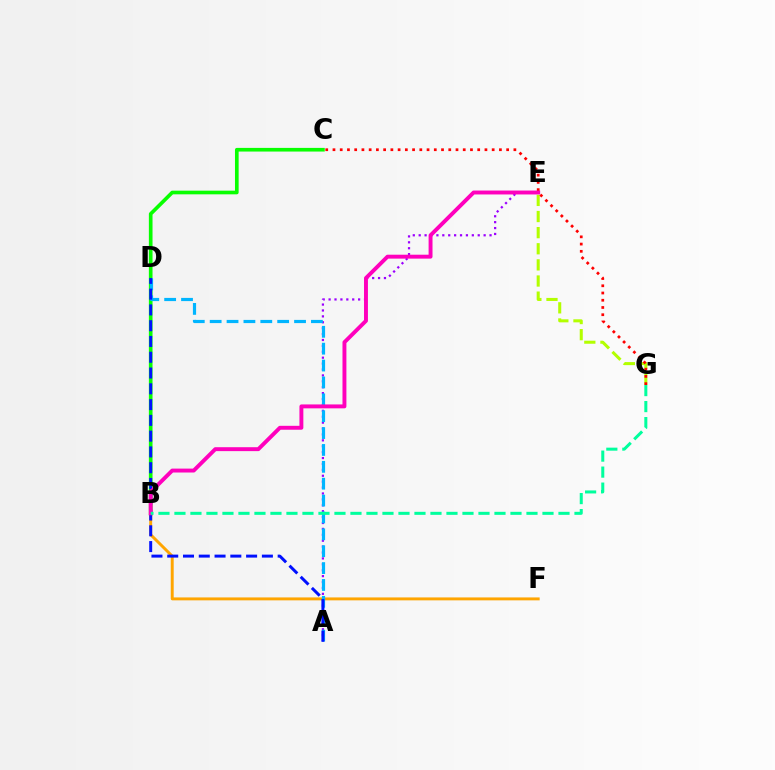{('E', 'G'): [{'color': '#b3ff00', 'line_style': 'dashed', 'thickness': 2.19}], ('A', 'E'): [{'color': '#9b00ff', 'line_style': 'dotted', 'thickness': 1.6}], ('B', 'F'): [{'color': '#ffa500', 'line_style': 'solid', 'thickness': 2.11}], ('B', 'C'): [{'color': '#08ff00', 'line_style': 'solid', 'thickness': 2.63}], ('C', 'G'): [{'color': '#ff0000', 'line_style': 'dotted', 'thickness': 1.97}], ('A', 'D'): [{'color': '#00b5ff', 'line_style': 'dashed', 'thickness': 2.29}, {'color': '#0010ff', 'line_style': 'dashed', 'thickness': 2.14}], ('B', 'E'): [{'color': '#ff00bd', 'line_style': 'solid', 'thickness': 2.82}], ('B', 'G'): [{'color': '#00ff9d', 'line_style': 'dashed', 'thickness': 2.17}]}